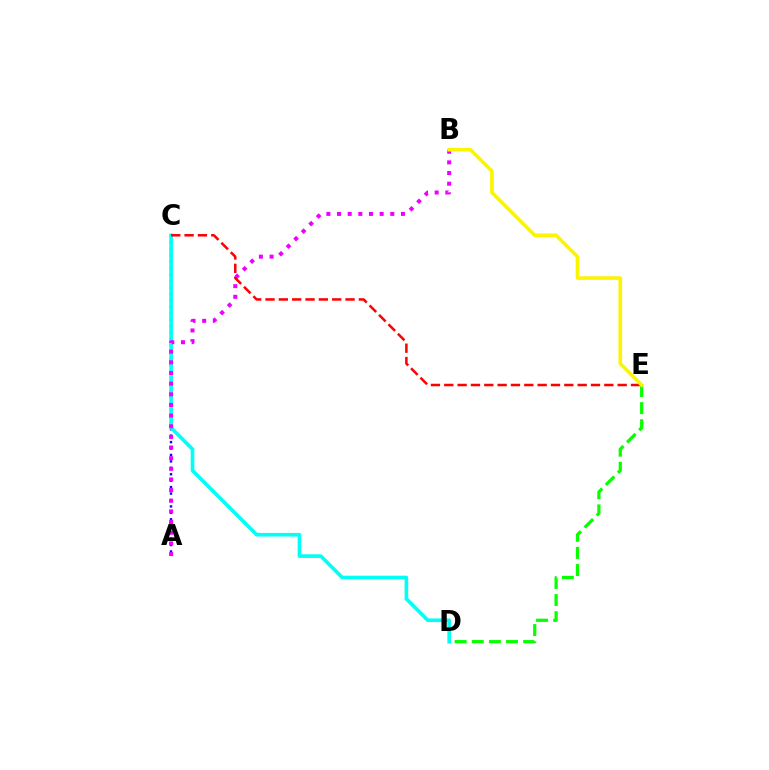{('A', 'C'): [{'color': '#0010ff', 'line_style': 'dotted', 'thickness': 1.75}], ('C', 'D'): [{'color': '#00fff6', 'line_style': 'solid', 'thickness': 2.62}], ('A', 'B'): [{'color': '#ee00ff', 'line_style': 'dotted', 'thickness': 2.89}], ('D', 'E'): [{'color': '#08ff00', 'line_style': 'dashed', 'thickness': 2.33}], ('C', 'E'): [{'color': '#ff0000', 'line_style': 'dashed', 'thickness': 1.81}], ('B', 'E'): [{'color': '#fcf500', 'line_style': 'solid', 'thickness': 2.61}]}